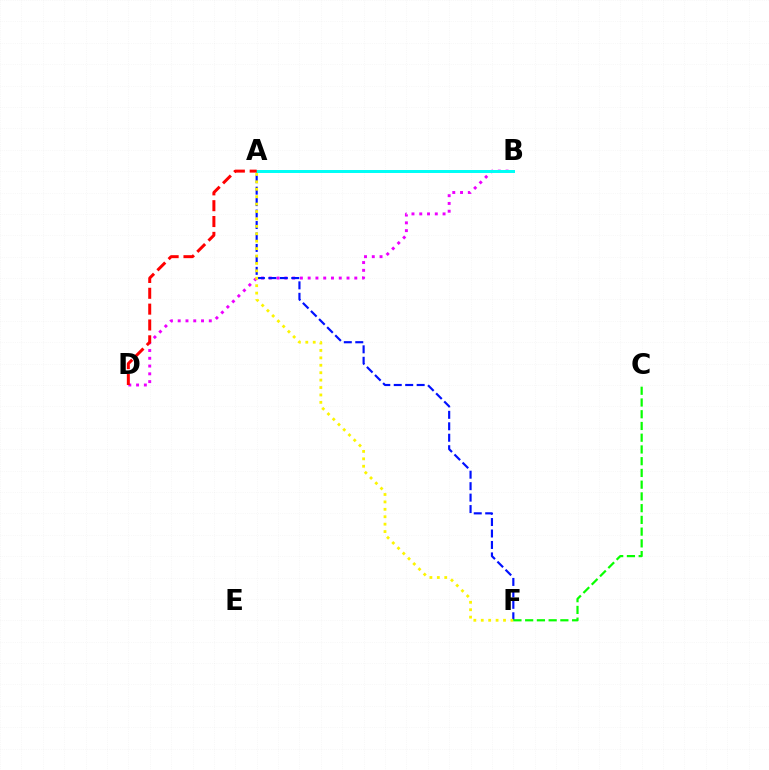{('B', 'D'): [{'color': '#ee00ff', 'line_style': 'dotted', 'thickness': 2.11}], ('A', 'F'): [{'color': '#0010ff', 'line_style': 'dashed', 'thickness': 1.56}, {'color': '#fcf500', 'line_style': 'dotted', 'thickness': 2.02}], ('A', 'B'): [{'color': '#00fff6', 'line_style': 'solid', 'thickness': 2.15}], ('C', 'F'): [{'color': '#08ff00', 'line_style': 'dashed', 'thickness': 1.59}], ('A', 'D'): [{'color': '#ff0000', 'line_style': 'dashed', 'thickness': 2.15}]}